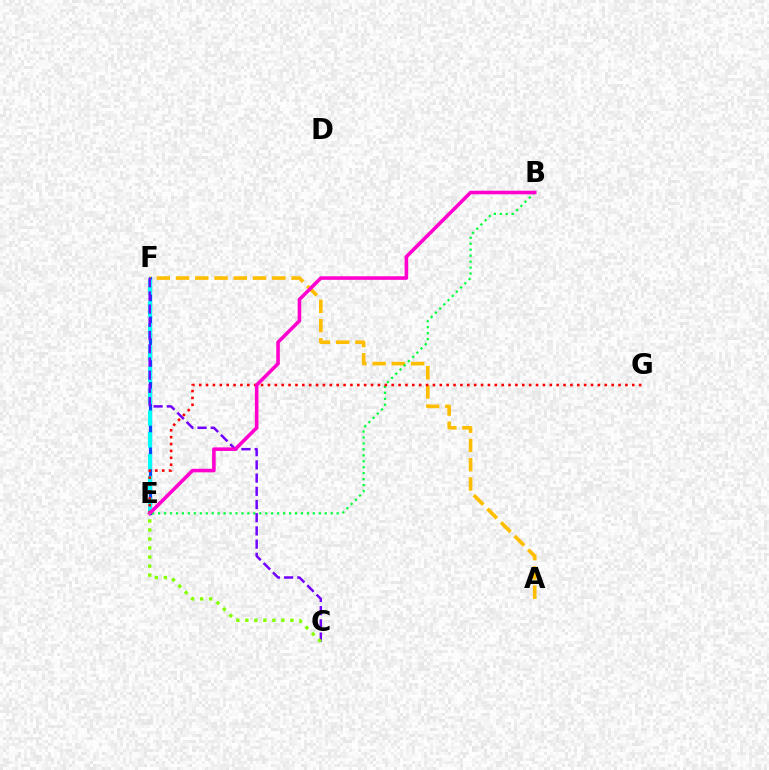{('E', 'F'): [{'color': '#004bff', 'line_style': 'solid', 'thickness': 2.35}, {'color': '#00fff6', 'line_style': 'dashed', 'thickness': 2.97}], ('A', 'F'): [{'color': '#ffbd00', 'line_style': 'dashed', 'thickness': 2.62}], ('B', 'E'): [{'color': '#00ff39', 'line_style': 'dotted', 'thickness': 1.62}, {'color': '#ff00cf', 'line_style': 'solid', 'thickness': 2.57}], ('E', 'G'): [{'color': '#ff0000', 'line_style': 'dotted', 'thickness': 1.87}], ('C', 'F'): [{'color': '#7200ff', 'line_style': 'dashed', 'thickness': 1.79}], ('C', 'E'): [{'color': '#84ff00', 'line_style': 'dotted', 'thickness': 2.45}]}